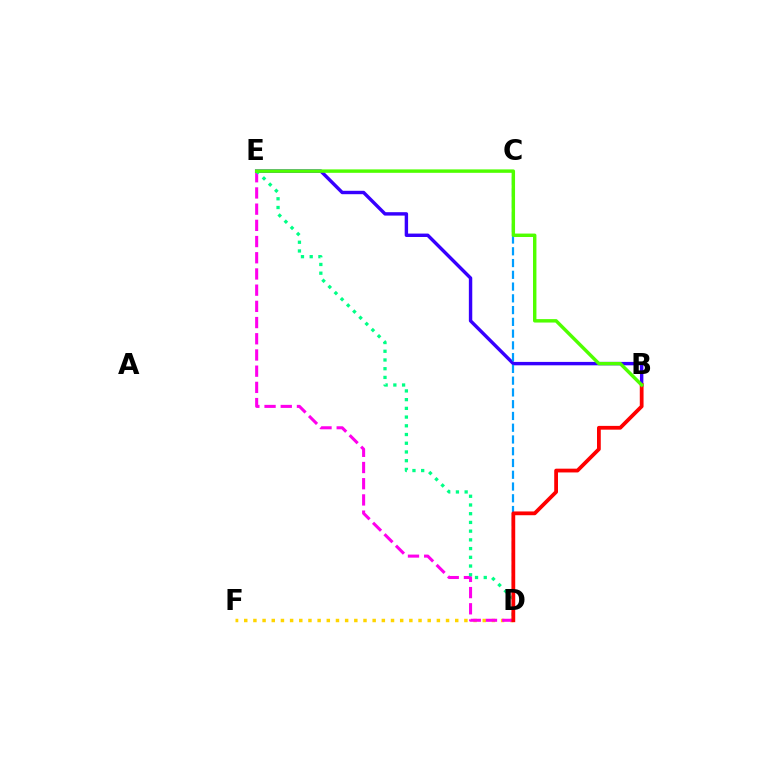{('D', 'F'): [{'color': '#ffd500', 'line_style': 'dotted', 'thickness': 2.49}], ('D', 'E'): [{'color': '#ff00ed', 'line_style': 'dashed', 'thickness': 2.2}, {'color': '#00ff86', 'line_style': 'dotted', 'thickness': 2.37}], ('B', 'E'): [{'color': '#3700ff', 'line_style': 'solid', 'thickness': 2.46}, {'color': '#4fff00', 'line_style': 'solid', 'thickness': 2.47}], ('C', 'D'): [{'color': '#009eff', 'line_style': 'dashed', 'thickness': 1.6}], ('B', 'D'): [{'color': '#ff0000', 'line_style': 'solid', 'thickness': 2.72}]}